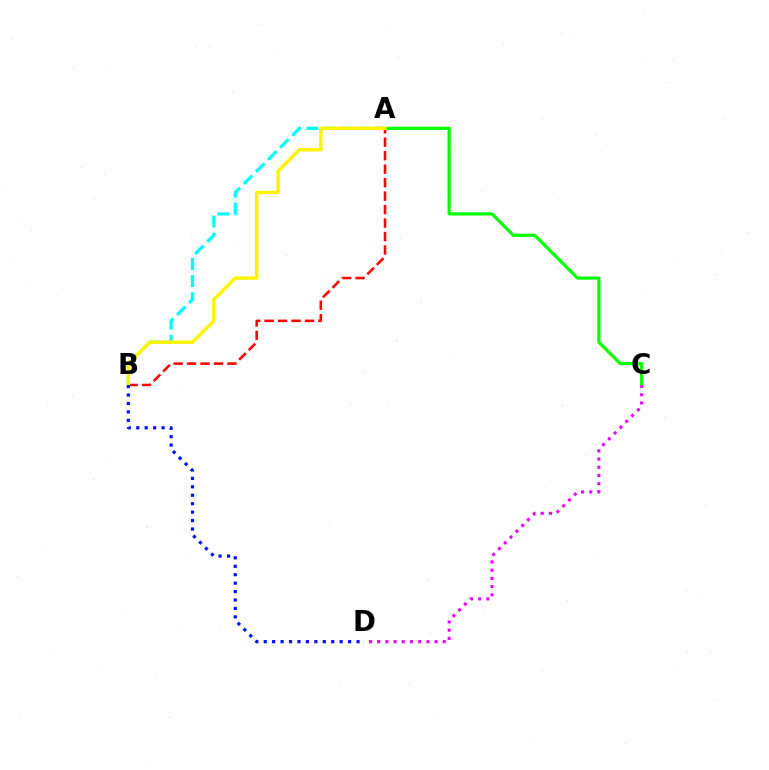{('A', 'B'): [{'color': '#00fff6', 'line_style': 'dashed', 'thickness': 2.33}, {'color': '#ff0000', 'line_style': 'dashed', 'thickness': 1.83}, {'color': '#fcf500', 'line_style': 'solid', 'thickness': 2.51}], ('A', 'C'): [{'color': '#08ff00', 'line_style': 'solid', 'thickness': 2.32}], ('B', 'D'): [{'color': '#0010ff', 'line_style': 'dotted', 'thickness': 2.29}], ('C', 'D'): [{'color': '#ee00ff', 'line_style': 'dotted', 'thickness': 2.23}]}